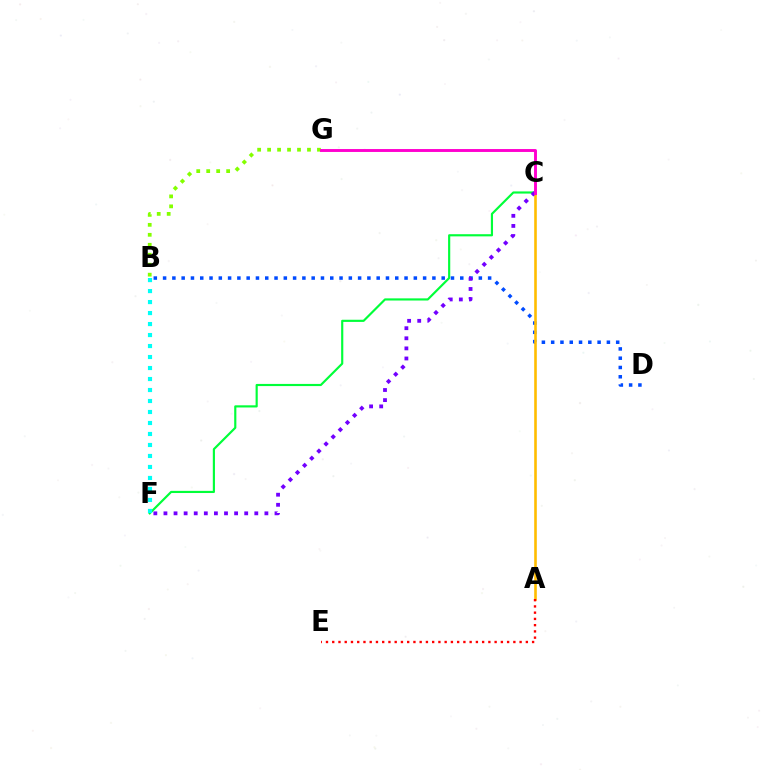{('C', 'F'): [{'color': '#00ff39', 'line_style': 'solid', 'thickness': 1.55}, {'color': '#7200ff', 'line_style': 'dotted', 'thickness': 2.74}], ('B', 'G'): [{'color': '#84ff00', 'line_style': 'dotted', 'thickness': 2.71}], ('B', 'D'): [{'color': '#004bff', 'line_style': 'dotted', 'thickness': 2.52}], ('A', 'C'): [{'color': '#ffbd00', 'line_style': 'solid', 'thickness': 1.88}], ('A', 'E'): [{'color': '#ff0000', 'line_style': 'dotted', 'thickness': 1.7}], ('B', 'F'): [{'color': '#00fff6', 'line_style': 'dotted', 'thickness': 2.99}], ('C', 'G'): [{'color': '#ff00cf', 'line_style': 'solid', 'thickness': 2.1}]}